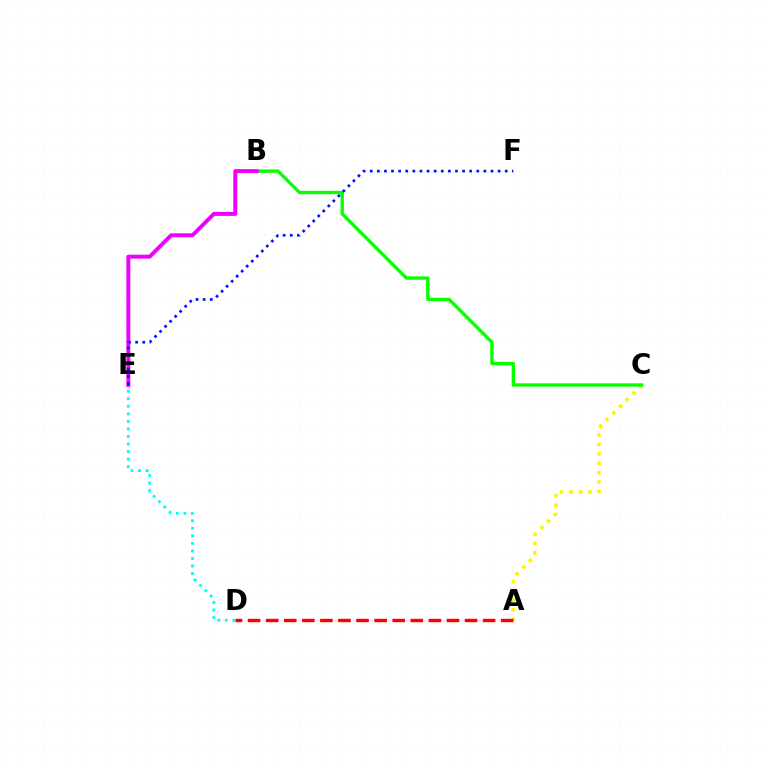{('A', 'C'): [{'color': '#fcf500', 'line_style': 'dotted', 'thickness': 2.56}], ('B', 'C'): [{'color': '#08ff00', 'line_style': 'solid', 'thickness': 2.4}], ('D', 'E'): [{'color': '#00fff6', 'line_style': 'dotted', 'thickness': 2.05}], ('A', 'D'): [{'color': '#ff0000', 'line_style': 'dashed', 'thickness': 2.46}], ('B', 'E'): [{'color': '#ee00ff', 'line_style': 'solid', 'thickness': 2.84}], ('E', 'F'): [{'color': '#0010ff', 'line_style': 'dotted', 'thickness': 1.93}]}